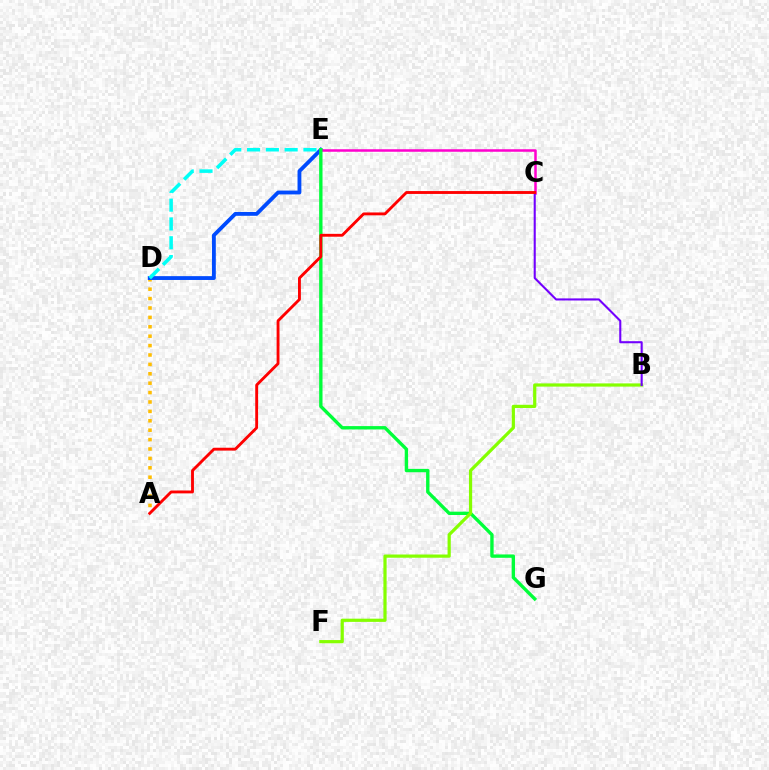{('A', 'D'): [{'color': '#ffbd00', 'line_style': 'dotted', 'thickness': 2.55}], ('D', 'E'): [{'color': '#004bff', 'line_style': 'solid', 'thickness': 2.76}, {'color': '#00fff6', 'line_style': 'dashed', 'thickness': 2.55}], ('C', 'E'): [{'color': '#ff00cf', 'line_style': 'solid', 'thickness': 1.81}], ('E', 'G'): [{'color': '#00ff39', 'line_style': 'solid', 'thickness': 2.42}], ('B', 'F'): [{'color': '#84ff00', 'line_style': 'solid', 'thickness': 2.31}], ('B', 'C'): [{'color': '#7200ff', 'line_style': 'solid', 'thickness': 1.5}], ('A', 'C'): [{'color': '#ff0000', 'line_style': 'solid', 'thickness': 2.06}]}